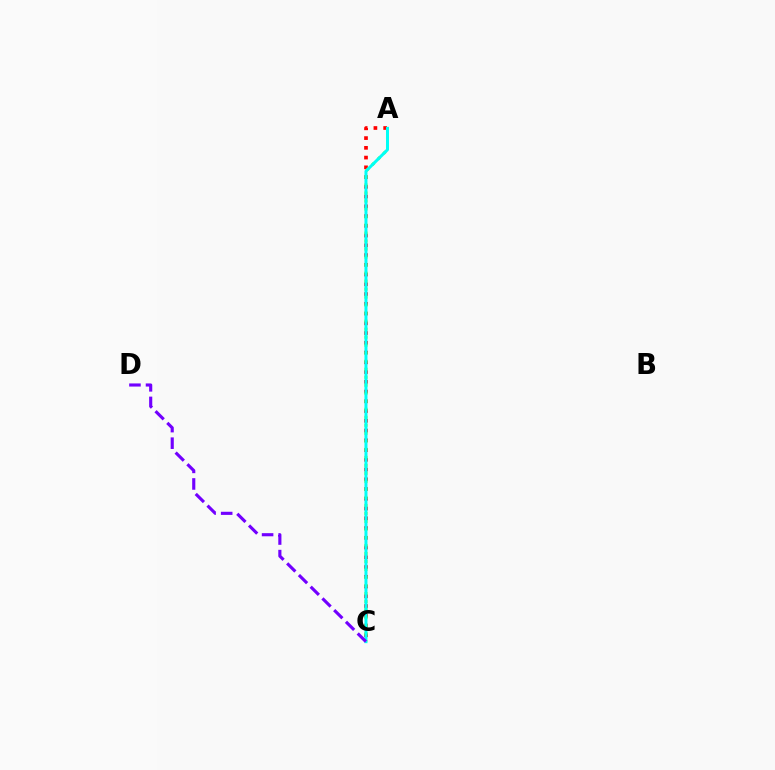{('A', 'C'): [{'color': '#ff0000', 'line_style': 'dotted', 'thickness': 2.65}, {'color': '#84ff00', 'line_style': 'dotted', 'thickness': 2.18}, {'color': '#00fff6', 'line_style': 'solid', 'thickness': 2.16}], ('C', 'D'): [{'color': '#7200ff', 'line_style': 'dashed', 'thickness': 2.25}]}